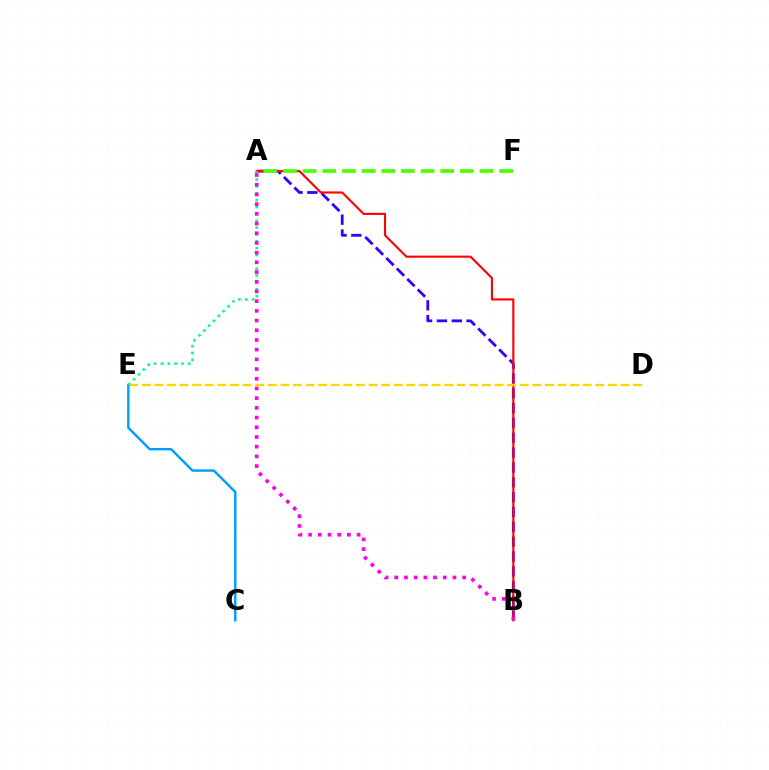{('A', 'B'): [{'color': '#3700ff', 'line_style': 'dashed', 'thickness': 2.02}, {'color': '#ff0000', 'line_style': 'solid', 'thickness': 1.53}, {'color': '#ff00ed', 'line_style': 'dotted', 'thickness': 2.64}], ('A', 'F'): [{'color': '#4fff00', 'line_style': 'dashed', 'thickness': 2.67}], ('C', 'E'): [{'color': '#009eff', 'line_style': 'solid', 'thickness': 1.75}], ('D', 'E'): [{'color': '#ffd500', 'line_style': 'dashed', 'thickness': 1.71}], ('A', 'E'): [{'color': '#00ff86', 'line_style': 'dotted', 'thickness': 1.86}]}